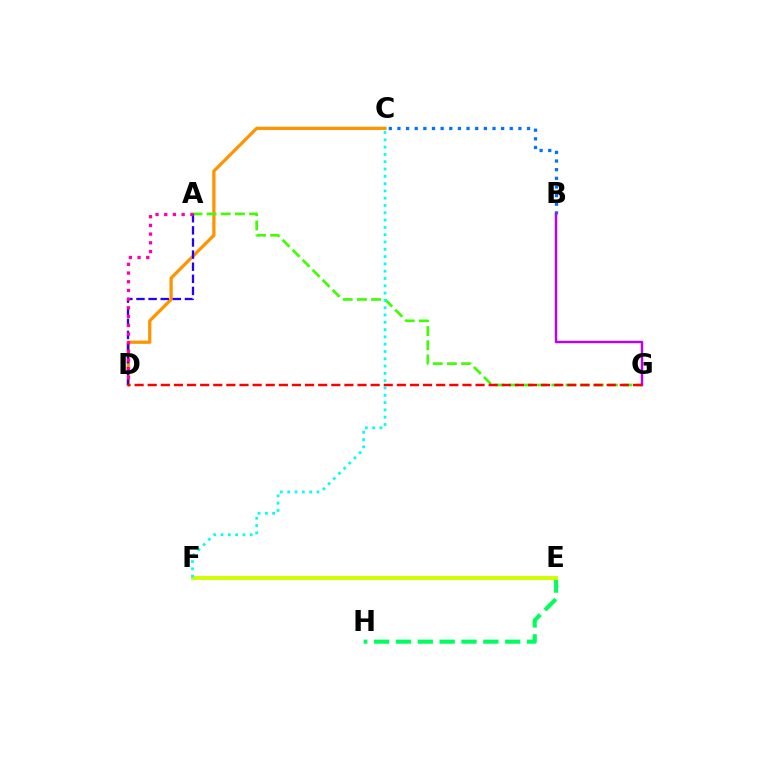{('C', 'D'): [{'color': '#ff9400', 'line_style': 'solid', 'thickness': 2.34}], ('A', 'G'): [{'color': '#3dff00', 'line_style': 'dashed', 'thickness': 1.92}], ('B', 'C'): [{'color': '#0074ff', 'line_style': 'dotted', 'thickness': 2.35}], ('E', 'H'): [{'color': '#00ff5c', 'line_style': 'dashed', 'thickness': 2.97}], ('E', 'F'): [{'color': '#d1ff00', 'line_style': 'solid', 'thickness': 2.84}], ('B', 'G'): [{'color': '#b900ff', 'line_style': 'solid', 'thickness': 1.75}], ('A', 'D'): [{'color': '#2500ff', 'line_style': 'dashed', 'thickness': 1.65}, {'color': '#ff00ac', 'line_style': 'dotted', 'thickness': 2.37}], ('C', 'F'): [{'color': '#00fff6', 'line_style': 'dotted', 'thickness': 1.98}], ('D', 'G'): [{'color': '#ff0000', 'line_style': 'dashed', 'thickness': 1.78}]}